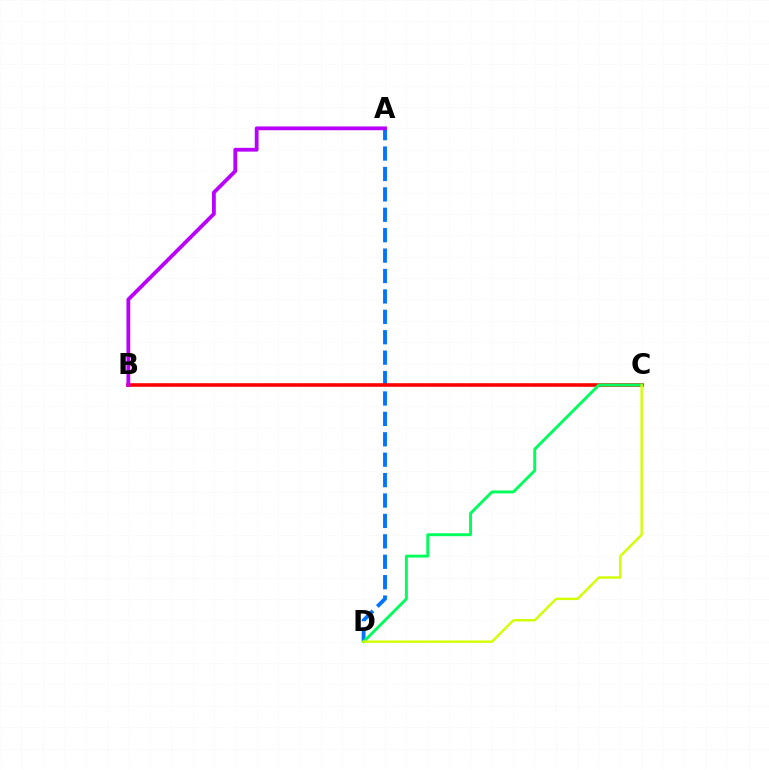{('A', 'D'): [{'color': '#0074ff', 'line_style': 'dashed', 'thickness': 2.77}], ('B', 'C'): [{'color': '#ff0000', 'line_style': 'solid', 'thickness': 2.59}], ('C', 'D'): [{'color': '#00ff5c', 'line_style': 'solid', 'thickness': 2.11}, {'color': '#d1ff00', 'line_style': 'solid', 'thickness': 1.73}], ('A', 'B'): [{'color': '#b900ff', 'line_style': 'solid', 'thickness': 2.73}]}